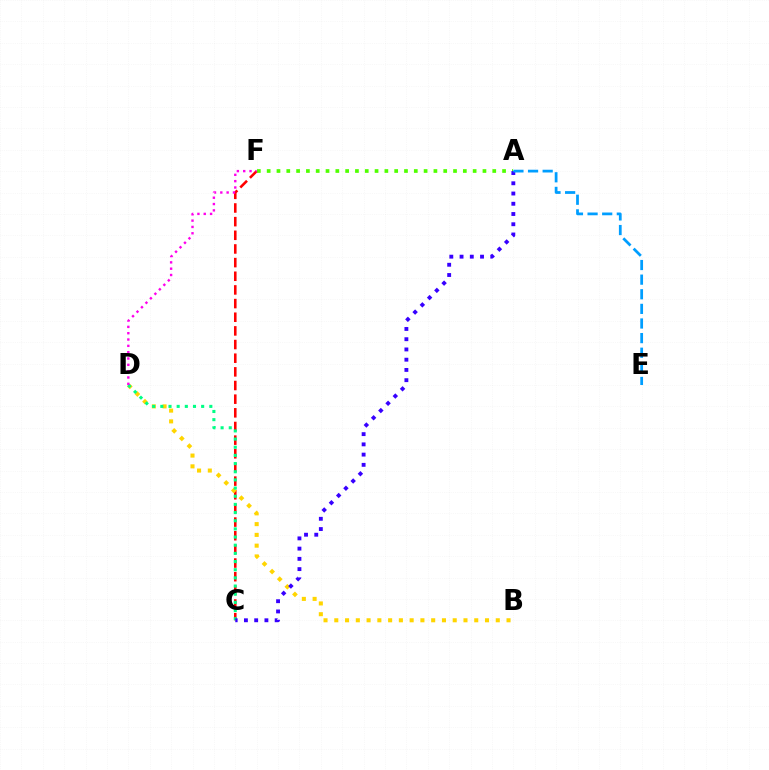{('A', 'F'): [{'color': '#4fff00', 'line_style': 'dotted', 'thickness': 2.66}], ('C', 'F'): [{'color': '#ff0000', 'line_style': 'dashed', 'thickness': 1.86}], ('B', 'D'): [{'color': '#ffd500', 'line_style': 'dotted', 'thickness': 2.92}], ('C', 'D'): [{'color': '#00ff86', 'line_style': 'dotted', 'thickness': 2.22}], ('A', 'C'): [{'color': '#3700ff', 'line_style': 'dotted', 'thickness': 2.78}], ('A', 'E'): [{'color': '#009eff', 'line_style': 'dashed', 'thickness': 1.99}], ('D', 'F'): [{'color': '#ff00ed', 'line_style': 'dotted', 'thickness': 1.72}]}